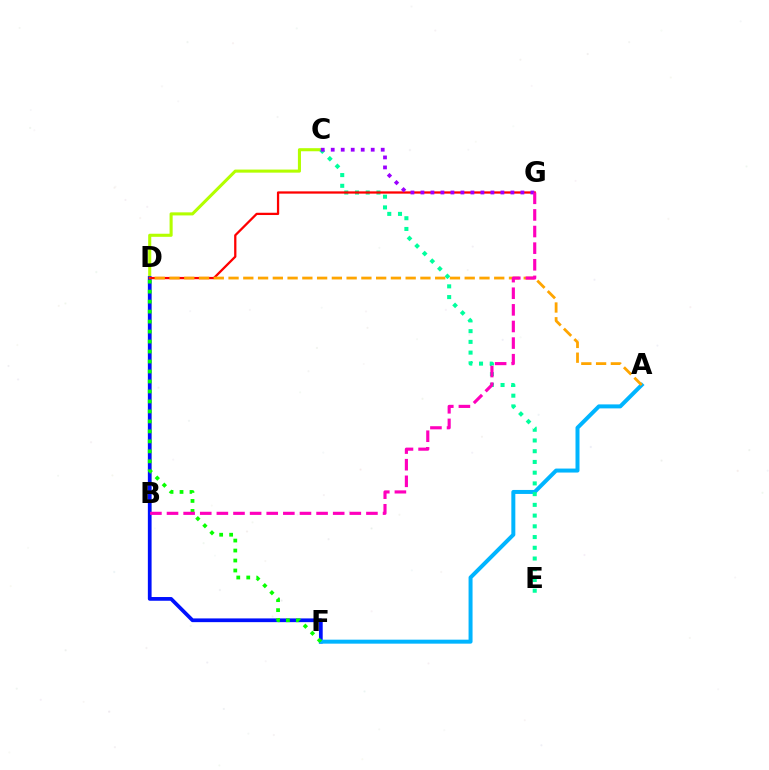{('B', 'C'): [{'color': '#b3ff00', 'line_style': 'solid', 'thickness': 2.21}], ('D', 'F'): [{'color': '#0010ff', 'line_style': 'solid', 'thickness': 2.69}, {'color': '#08ff00', 'line_style': 'dotted', 'thickness': 2.71}], ('A', 'F'): [{'color': '#00b5ff', 'line_style': 'solid', 'thickness': 2.87}], ('C', 'E'): [{'color': '#00ff9d', 'line_style': 'dotted', 'thickness': 2.92}], ('D', 'G'): [{'color': '#ff0000', 'line_style': 'solid', 'thickness': 1.64}], ('A', 'D'): [{'color': '#ffa500', 'line_style': 'dashed', 'thickness': 2.01}], ('C', 'G'): [{'color': '#9b00ff', 'line_style': 'dotted', 'thickness': 2.72}], ('B', 'G'): [{'color': '#ff00bd', 'line_style': 'dashed', 'thickness': 2.26}]}